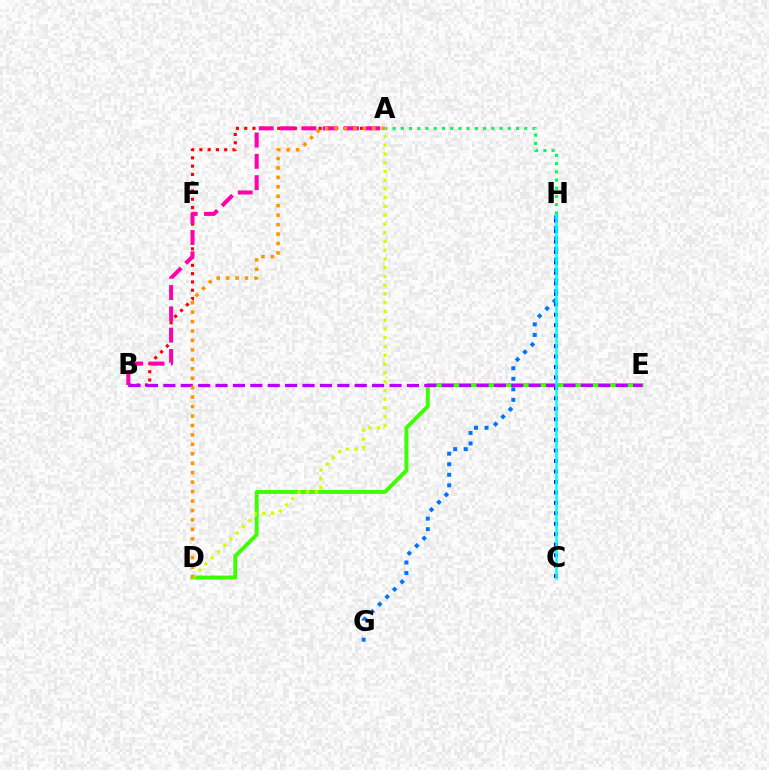{('C', 'H'): [{'color': '#2500ff', 'line_style': 'dotted', 'thickness': 2.84}, {'color': '#00fff6', 'line_style': 'solid', 'thickness': 1.87}], ('D', 'E'): [{'color': '#3dff00', 'line_style': 'solid', 'thickness': 2.8}], ('A', 'B'): [{'color': '#ff0000', 'line_style': 'dotted', 'thickness': 2.25}, {'color': '#ff00ac', 'line_style': 'dashed', 'thickness': 2.89}], ('A', 'D'): [{'color': '#d1ff00', 'line_style': 'dotted', 'thickness': 2.38}, {'color': '#ff9400', 'line_style': 'dotted', 'thickness': 2.57}], ('G', 'H'): [{'color': '#0074ff', 'line_style': 'dotted', 'thickness': 2.86}], ('B', 'E'): [{'color': '#b900ff', 'line_style': 'dashed', 'thickness': 2.36}], ('A', 'H'): [{'color': '#00ff5c', 'line_style': 'dotted', 'thickness': 2.24}]}